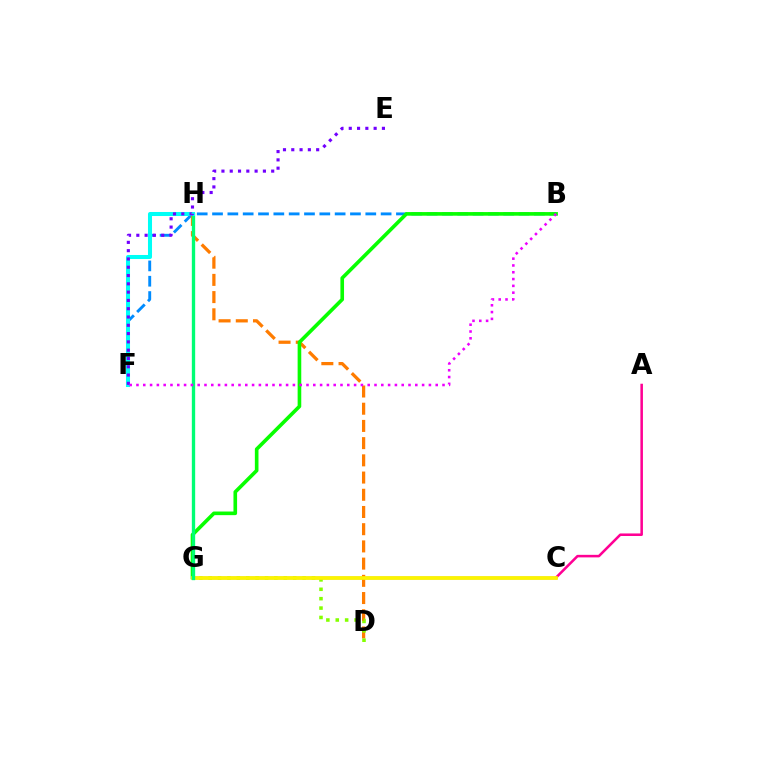{('C', 'G'): [{'color': '#0010ff', 'line_style': 'solid', 'thickness': 1.61}, {'color': '#ff0000', 'line_style': 'solid', 'thickness': 1.58}, {'color': '#fcf500', 'line_style': 'solid', 'thickness': 2.68}], ('B', 'F'): [{'color': '#008cff', 'line_style': 'dashed', 'thickness': 2.08}, {'color': '#ee00ff', 'line_style': 'dotted', 'thickness': 1.85}], ('D', 'H'): [{'color': '#ff7c00', 'line_style': 'dashed', 'thickness': 2.34}], ('A', 'C'): [{'color': '#ff0094', 'line_style': 'solid', 'thickness': 1.83}], ('D', 'G'): [{'color': '#84ff00', 'line_style': 'dotted', 'thickness': 2.55}], ('B', 'G'): [{'color': '#08ff00', 'line_style': 'solid', 'thickness': 2.61}], ('G', 'H'): [{'color': '#00ff74', 'line_style': 'solid', 'thickness': 2.4}], ('F', 'H'): [{'color': '#00fff6', 'line_style': 'solid', 'thickness': 2.91}], ('E', 'F'): [{'color': '#7200ff', 'line_style': 'dotted', 'thickness': 2.25}]}